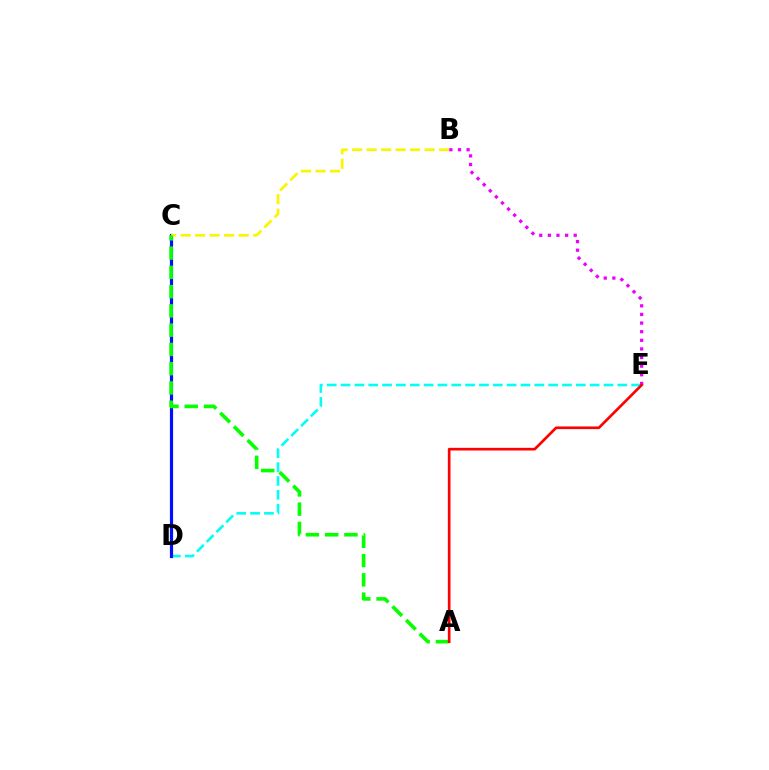{('D', 'E'): [{'color': '#00fff6', 'line_style': 'dashed', 'thickness': 1.88}], ('C', 'D'): [{'color': '#0010ff', 'line_style': 'solid', 'thickness': 2.3}], ('B', 'C'): [{'color': '#fcf500', 'line_style': 'dashed', 'thickness': 1.97}], ('A', 'C'): [{'color': '#08ff00', 'line_style': 'dashed', 'thickness': 2.62}], ('B', 'E'): [{'color': '#ee00ff', 'line_style': 'dotted', 'thickness': 2.34}], ('A', 'E'): [{'color': '#ff0000', 'line_style': 'solid', 'thickness': 1.92}]}